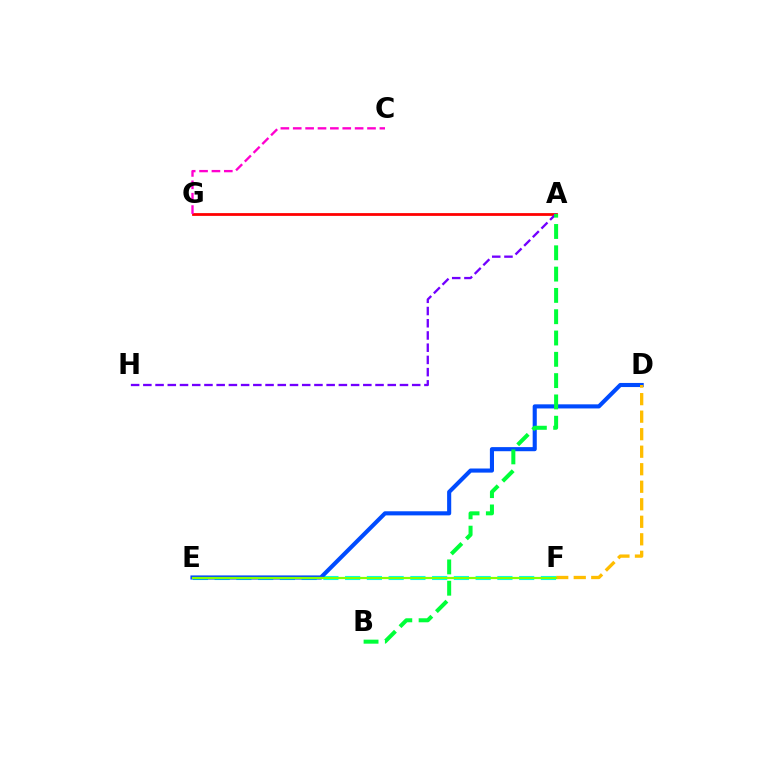{('E', 'F'): [{'color': '#00fff6', 'line_style': 'dashed', 'thickness': 2.95}, {'color': '#84ff00', 'line_style': 'solid', 'thickness': 1.59}], ('D', 'E'): [{'color': '#004bff', 'line_style': 'solid', 'thickness': 2.96}], ('D', 'F'): [{'color': '#ffbd00', 'line_style': 'dashed', 'thickness': 2.38}], ('A', 'G'): [{'color': '#ff0000', 'line_style': 'solid', 'thickness': 2.0}], ('A', 'H'): [{'color': '#7200ff', 'line_style': 'dashed', 'thickness': 1.66}], ('C', 'G'): [{'color': '#ff00cf', 'line_style': 'dashed', 'thickness': 1.68}], ('A', 'B'): [{'color': '#00ff39', 'line_style': 'dashed', 'thickness': 2.89}]}